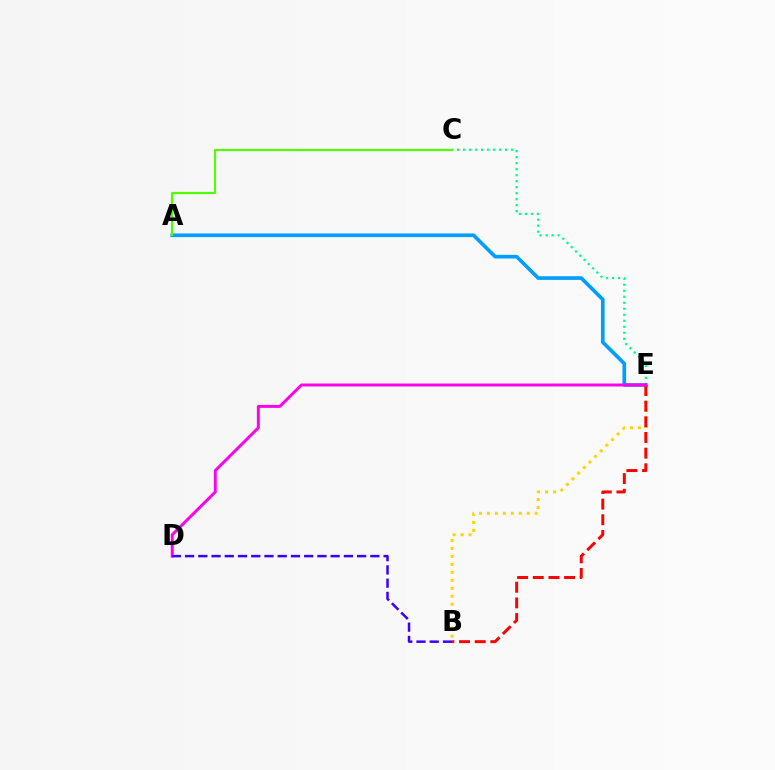{('B', 'E'): [{'color': '#ffd500', 'line_style': 'dotted', 'thickness': 2.16}, {'color': '#ff0000', 'line_style': 'dashed', 'thickness': 2.13}], ('C', 'E'): [{'color': '#00ff86', 'line_style': 'dotted', 'thickness': 1.63}], ('A', 'E'): [{'color': '#009eff', 'line_style': 'solid', 'thickness': 2.63}], ('A', 'C'): [{'color': '#4fff00', 'line_style': 'solid', 'thickness': 1.57}], ('D', 'E'): [{'color': '#ff00ed', 'line_style': 'solid', 'thickness': 2.12}], ('B', 'D'): [{'color': '#3700ff', 'line_style': 'dashed', 'thickness': 1.8}]}